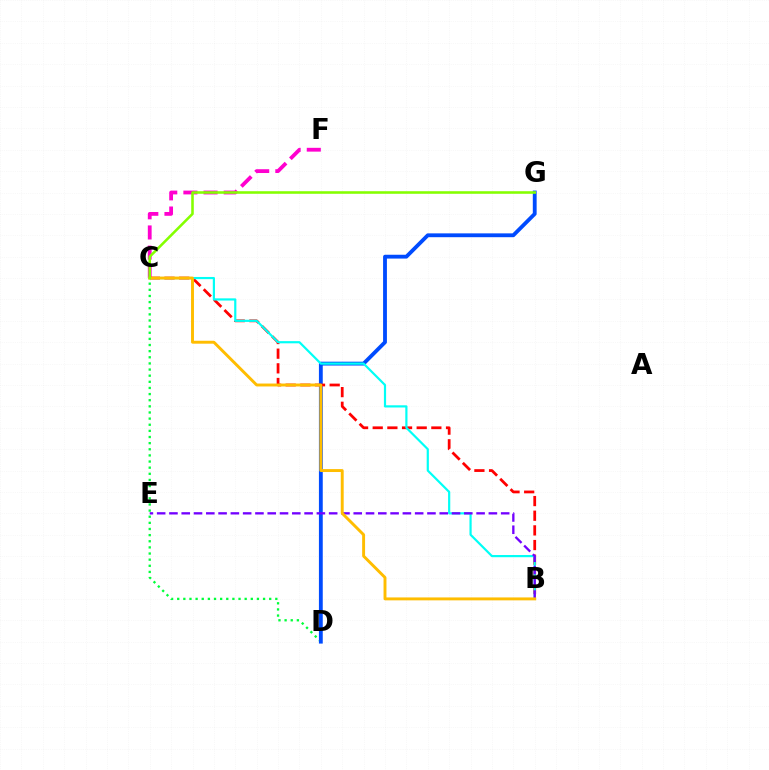{('C', 'D'): [{'color': '#00ff39', 'line_style': 'dotted', 'thickness': 1.67}], ('D', 'G'): [{'color': '#004bff', 'line_style': 'solid', 'thickness': 2.76}], ('C', 'F'): [{'color': '#ff00cf', 'line_style': 'dashed', 'thickness': 2.74}], ('B', 'C'): [{'color': '#ff0000', 'line_style': 'dashed', 'thickness': 1.99}, {'color': '#00fff6', 'line_style': 'solid', 'thickness': 1.58}, {'color': '#ffbd00', 'line_style': 'solid', 'thickness': 2.1}], ('B', 'E'): [{'color': '#7200ff', 'line_style': 'dashed', 'thickness': 1.67}], ('C', 'G'): [{'color': '#84ff00', 'line_style': 'solid', 'thickness': 1.85}]}